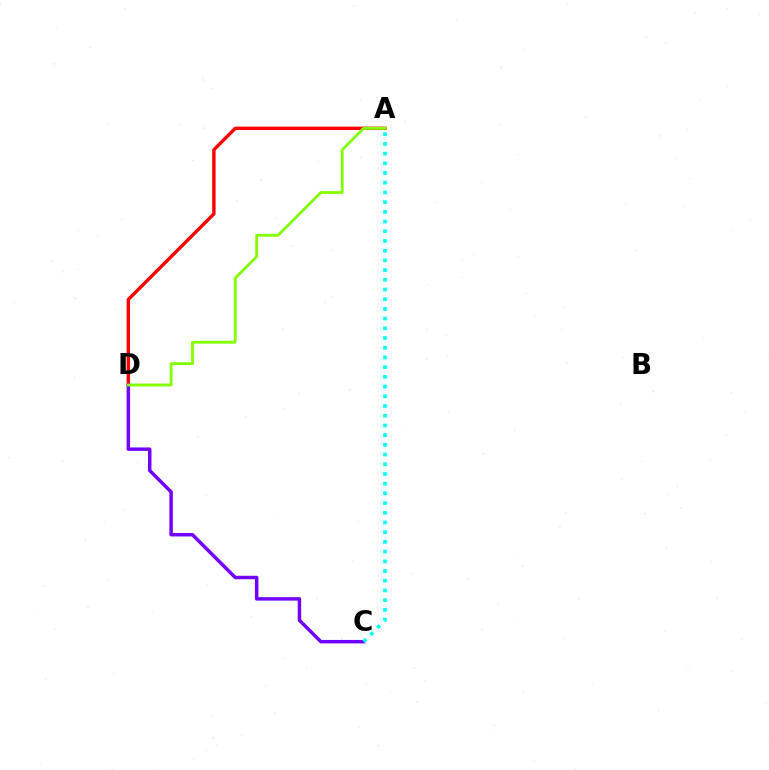{('A', 'D'): [{'color': '#ff0000', 'line_style': 'solid', 'thickness': 2.44}, {'color': '#84ff00', 'line_style': 'solid', 'thickness': 2.04}], ('C', 'D'): [{'color': '#7200ff', 'line_style': 'solid', 'thickness': 2.49}], ('A', 'C'): [{'color': '#00fff6', 'line_style': 'dotted', 'thickness': 2.64}]}